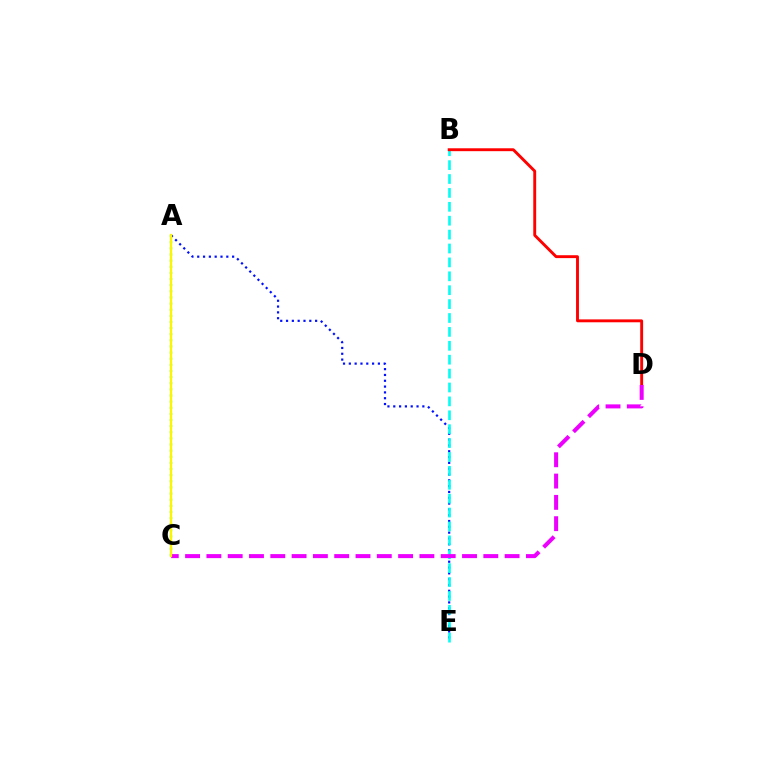{('A', 'C'): [{'color': '#08ff00', 'line_style': 'dotted', 'thickness': 1.67}, {'color': '#fcf500', 'line_style': 'solid', 'thickness': 1.63}], ('A', 'E'): [{'color': '#0010ff', 'line_style': 'dotted', 'thickness': 1.58}], ('B', 'E'): [{'color': '#00fff6', 'line_style': 'dashed', 'thickness': 1.89}], ('B', 'D'): [{'color': '#ff0000', 'line_style': 'solid', 'thickness': 2.08}], ('C', 'D'): [{'color': '#ee00ff', 'line_style': 'dashed', 'thickness': 2.89}]}